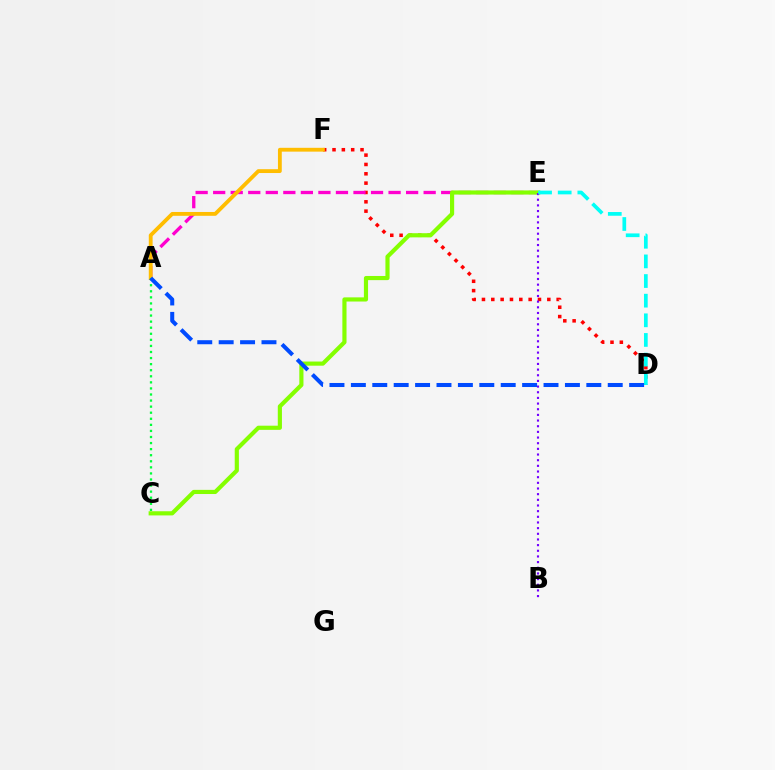{('D', 'F'): [{'color': '#ff0000', 'line_style': 'dotted', 'thickness': 2.54}], ('A', 'E'): [{'color': '#ff00cf', 'line_style': 'dashed', 'thickness': 2.38}], ('A', 'F'): [{'color': '#ffbd00', 'line_style': 'solid', 'thickness': 2.76}], ('C', 'E'): [{'color': '#84ff00', 'line_style': 'solid', 'thickness': 2.99}], ('B', 'E'): [{'color': '#7200ff', 'line_style': 'dotted', 'thickness': 1.54}], ('A', 'C'): [{'color': '#00ff39', 'line_style': 'dotted', 'thickness': 1.65}], ('D', 'E'): [{'color': '#00fff6', 'line_style': 'dashed', 'thickness': 2.67}], ('A', 'D'): [{'color': '#004bff', 'line_style': 'dashed', 'thickness': 2.91}]}